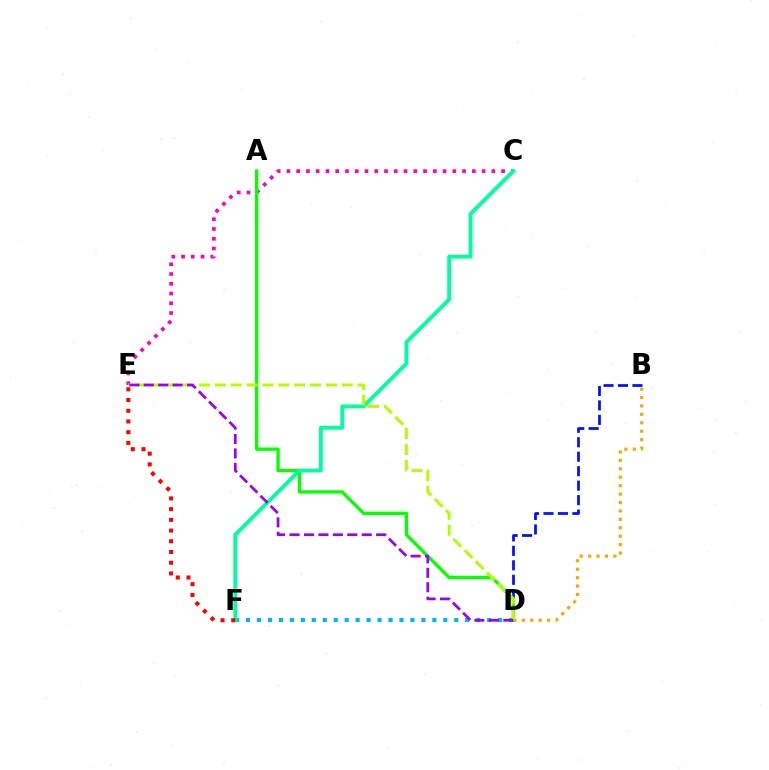{('B', 'D'): [{'color': '#0010ff', 'line_style': 'dashed', 'thickness': 1.96}, {'color': '#ffa500', 'line_style': 'dotted', 'thickness': 2.29}], ('C', 'E'): [{'color': '#ff00bd', 'line_style': 'dotted', 'thickness': 2.65}], ('D', 'F'): [{'color': '#00b5ff', 'line_style': 'dotted', 'thickness': 2.98}], ('A', 'D'): [{'color': '#08ff00', 'line_style': 'solid', 'thickness': 2.39}], ('C', 'F'): [{'color': '#00ff9d', 'line_style': 'solid', 'thickness': 2.79}], ('E', 'F'): [{'color': '#ff0000', 'line_style': 'dotted', 'thickness': 2.91}], ('D', 'E'): [{'color': '#b3ff00', 'line_style': 'dashed', 'thickness': 2.16}, {'color': '#9b00ff', 'line_style': 'dashed', 'thickness': 1.96}]}